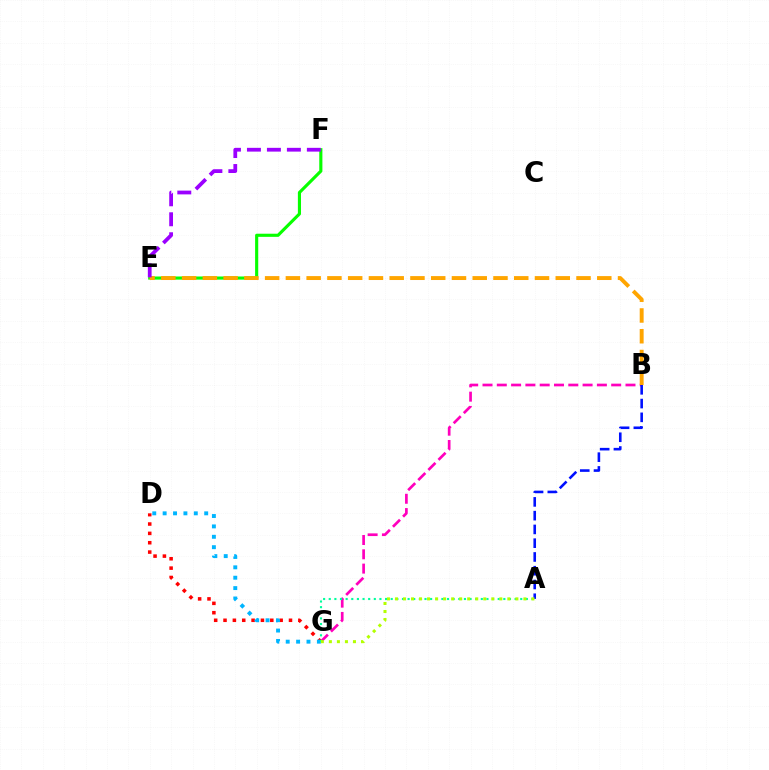{('D', 'G'): [{'color': '#ff0000', 'line_style': 'dotted', 'thickness': 2.54}, {'color': '#00b5ff', 'line_style': 'dotted', 'thickness': 2.82}], ('B', 'G'): [{'color': '#ff00bd', 'line_style': 'dashed', 'thickness': 1.94}], ('E', 'F'): [{'color': '#08ff00', 'line_style': 'solid', 'thickness': 2.25}, {'color': '#9b00ff', 'line_style': 'dashed', 'thickness': 2.71}], ('B', 'E'): [{'color': '#ffa500', 'line_style': 'dashed', 'thickness': 2.82}], ('A', 'B'): [{'color': '#0010ff', 'line_style': 'dashed', 'thickness': 1.87}], ('A', 'G'): [{'color': '#00ff9d', 'line_style': 'dotted', 'thickness': 1.53}, {'color': '#b3ff00', 'line_style': 'dotted', 'thickness': 2.18}]}